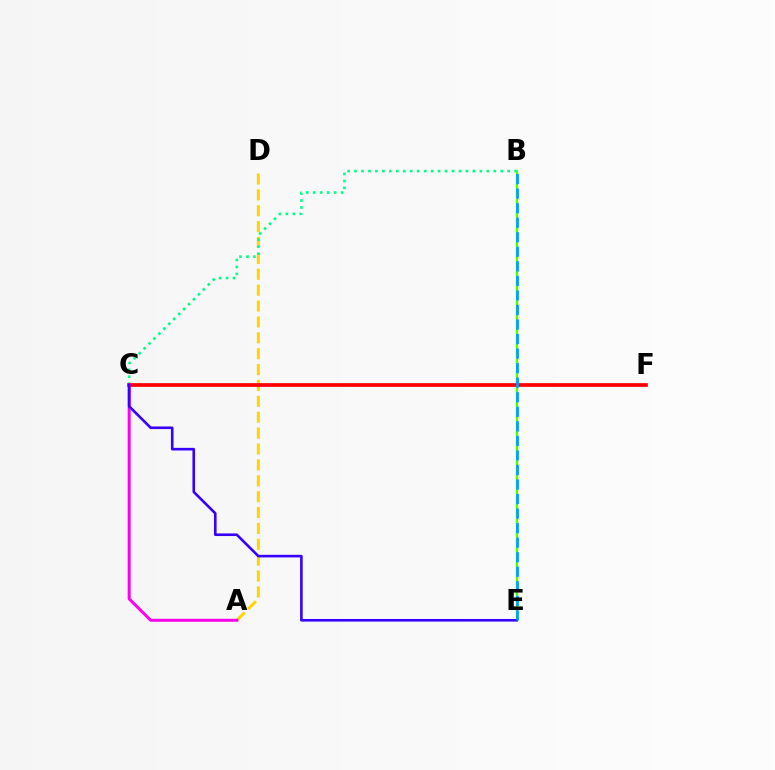{('B', 'E'): [{'color': '#4fff00', 'line_style': 'solid', 'thickness': 1.64}, {'color': '#009eff', 'line_style': 'dashed', 'thickness': 1.98}], ('A', 'D'): [{'color': '#ffd500', 'line_style': 'dashed', 'thickness': 2.16}], ('B', 'C'): [{'color': '#00ff86', 'line_style': 'dotted', 'thickness': 1.89}], ('C', 'F'): [{'color': '#ff0000', 'line_style': 'solid', 'thickness': 2.67}], ('A', 'C'): [{'color': '#ff00ed', 'line_style': 'solid', 'thickness': 2.14}], ('C', 'E'): [{'color': '#3700ff', 'line_style': 'solid', 'thickness': 1.88}]}